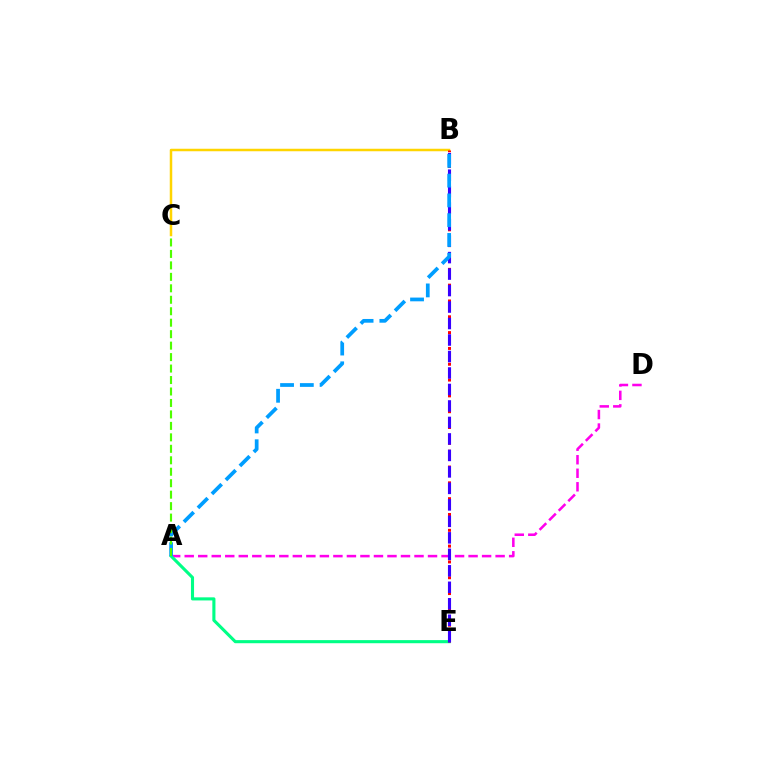{('A', 'D'): [{'color': '#ff00ed', 'line_style': 'dashed', 'thickness': 1.84}], ('A', 'E'): [{'color': '#00ff86', 'line_style': 'solid', 'thickness': 2.23}], ('B', 'C'): [{'color': '#ffd500', 'line_style': 'solid', 'thickness': 1.8}], ('B', 'E'): [{'color': '#ff0000', 'line_style': 'dotted', 'thickness': 2.15}, {'color': '#3700ff', 'line_style': 'dashed', 'thickness': 2.24}], ('A', 'B'): [{'color': '#009eff', 'line_style': 'dashed', 'thickness': 2.69}], ('A', 'C'): [{'color': '#4fff00', 'line_style': 'dashed', 'thickness': 1.56}]}